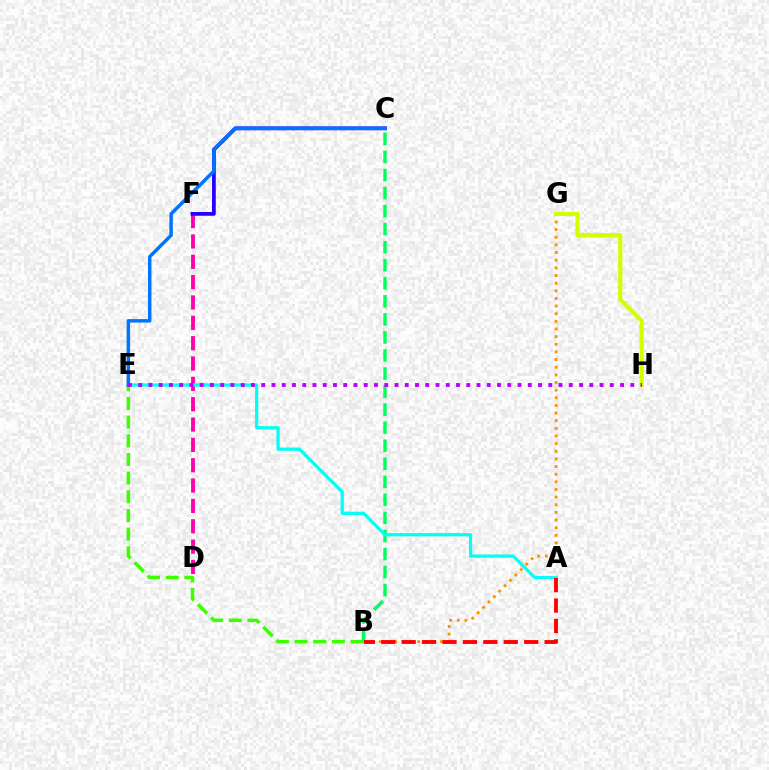{('D', 'F'): [{'color': '#ff00ac', 'line_style': 'dashed', 'thickness': 2.76}], ('C', 'F'): [{'color': '#2500ff', 'line_style': 'solid', 'thickness': 2.71}], ('B', 'E'): [{'color': '#3dff00', 'line_style': 'dashed', 'thickness': 2.54}], ('B', 'G'): [{'color': '#ff9400', 'line_style': 'dotted', 'thickness': 2.08}], ('B', 'C'): [{'color': '#00ff5c', 'line_style': 'dashed', 'thickness': 2.45}], ('A', 'E'): [{'color': '#00fff6', 'line_style': 'solid', 'thickness': 2.33}], ('C', 'E'): [{'color': '#0074ff', 'line_style': 'solid', 'thickness': 2.49}], ('G', 'H'): [{'color': '#d1ff00', 'line_style': 'solid', 'thickness': 3.0}], ('E', 'H'): [{'color': '#b900ff', 'line_style': 'dotted', 'thickness': 2.79}], ('A', 'B'): [{'color': '#ff0000', 'line_style': 'dashed', 'thickness': 2.77}]}